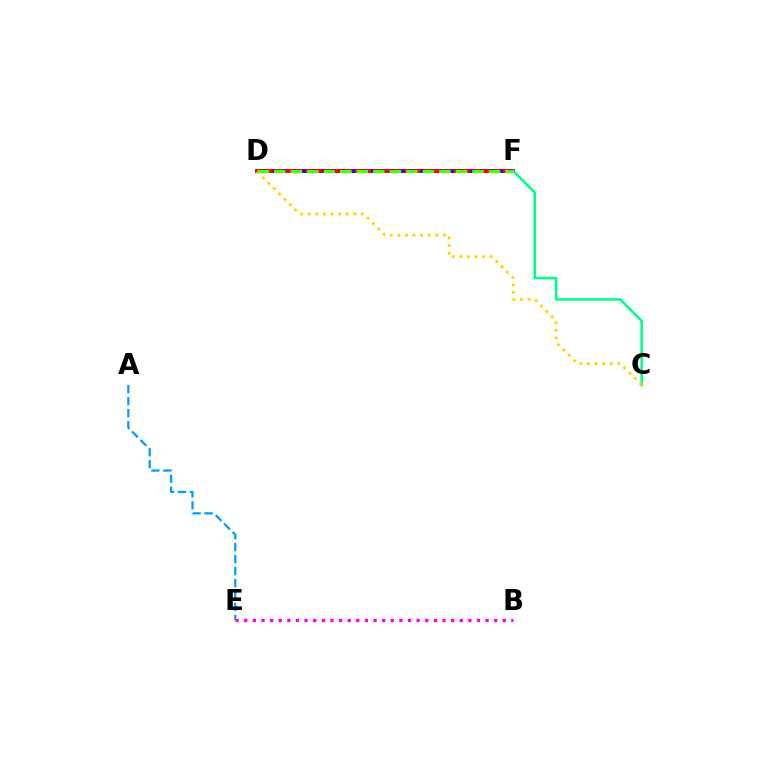{('D', 'F'): [{'color': '#ff0000', 'line_style': 'solid', 'thickness': 2.86}, {'color': '#3700ff', 'line_style': 'dotted', 'thickness': 2.68}, {'color': '#4fff00', 'line_style': 'dashed', 'thickness': 2.24}], ('C', 'F'): [{'color': '#00ff86', 'line_style': 'solid', 'thickness': 1.85}], ('A', 'E'): [{'color': '#009eff', 'line_style': 'dashed', 'thickness': 1.63}], ('C', 'D'): [{'color': '#ffd500', 'line_style': 'dotted', 'thickness': 2.06}], ('B', 'E'): [{'color': '#ff00ed', 'line_style': 'dotted', 'thickness': 2.34}]}